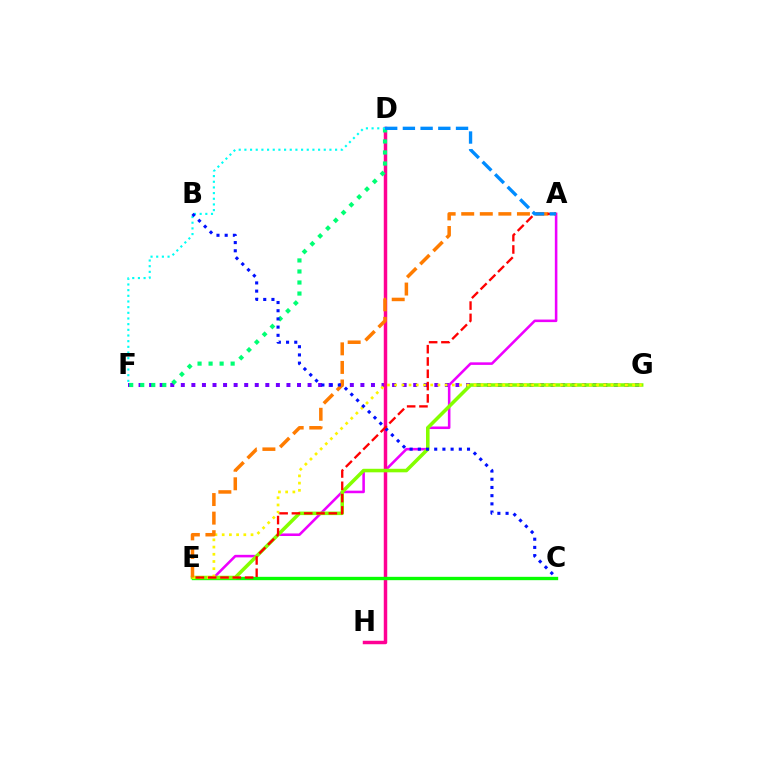{('F', 'G'): [{'color': '#7200ff', 'line_style': 'dotted', 'thickness': 2.87}], ('A', 'E'): [{'color': '#ee00ff', 'line_style': 'solid', 'thickness': 1.84}, {'color': '#ff7c00', 'line_style': 'dashed', 'thickness': 2.52}, {'color': '#ff0000', 'line_style': 'dashed', 'thickness': 1.67}], ('D', 'H'): [{'color': '#ff0094', 'line_style': 'solid', 'thickness': 2.49}], ('D', 'F'): [{'color': '#00ff74', 'line_style': 'dotted', 'thickness': 3.0}, {'color': '#00fff6', 'line_style': 'dotted', 'thickness': 1.54}], ('C', 'E'): [{'color': '#08ff00', 'line_style': 'solid', 'thickness': 2.41}], ('E', 'G'): [{'color': '#84ff00', 'line_style': 'solid', 'thickness': 2.55}, {'color': '#fcf500', 'line_style': 'dotted', 'thickness': 1.96}], ('B', 'C'): [{'color': '#0010ff', 'line_style': 'dotted', 'thickness': 2.23}], ('A', 'D'): [{'color': '#008cff', 'line_style': 'dashed', 'thickness': 2.41}]}